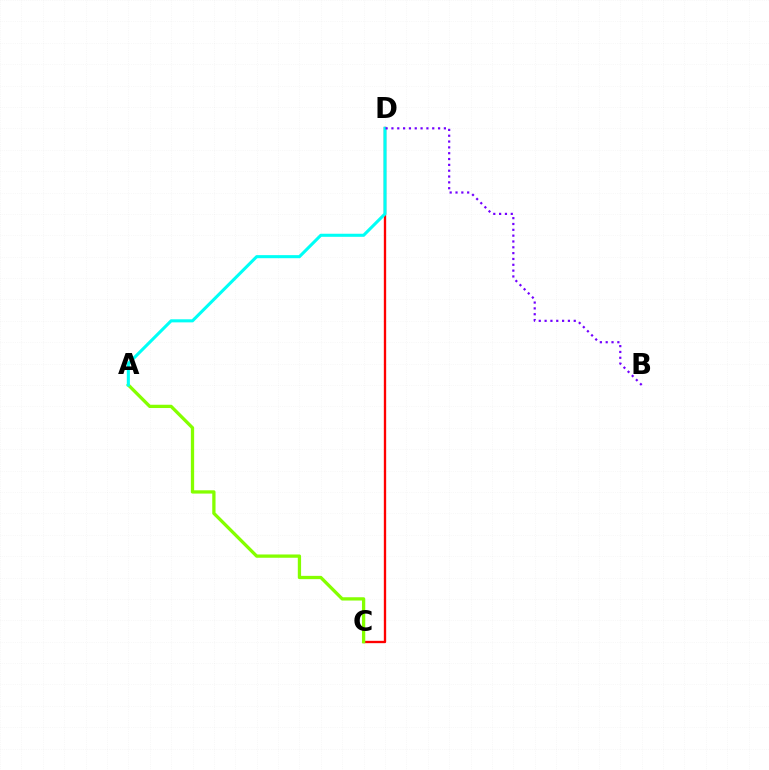{('C', 'D'): [{'color': '#ff0000', 'line_style': 'solid', 'thickness': 1.68}], ('A', 'C'): [{'color': '#84ff00', 'line_style': 'solid', 'thickness': 2.37}], ('A', 'D'): [{'color': '#00fff6', 'line_style': 'solid', 'thickness': 2.21}], ('B', 'D'): [{'color': '#7200ff', 'line_style': 'dotted', 'thickness': 1.58}]}